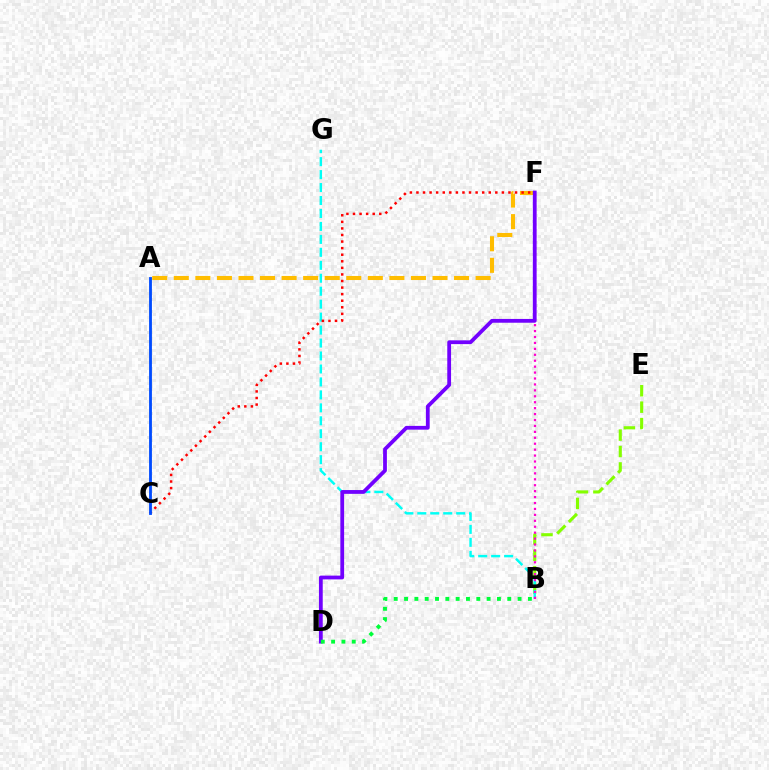{('B', 'E'): [{'color': '#84ff00', 'line_style': 'dashed', 'thickness': 2.23}], ('B', 'G'): [{'color': '#00fff6', 'line_style': 'dashed', 'thickness': 1.76}], ('B', 'F'): [{'color': '#ff00cf', 'line_style': 'dotted', 'thickness': 1.61}], ('A', 'F'): [{'color': '#ffbd00', 'line_style': 'dashed', 'thickness': 2.93}], ('C', 'F'): [{'color': '#ff0000', 'line_style': 'dotted', 'thickness': 1.79}], ('A', 'C'): [{'color': '#004bff', 'line_style': 'solid', 'thickness': 2.04}], ('D', 'F'): [{'color': '#7200ff', 'line_style': 'solid', 'thickness': 2.72}], ('B', 'D'): [{'color': '#00ff39', 'line_style': 'dotted', 'thickness': 2.8}]}